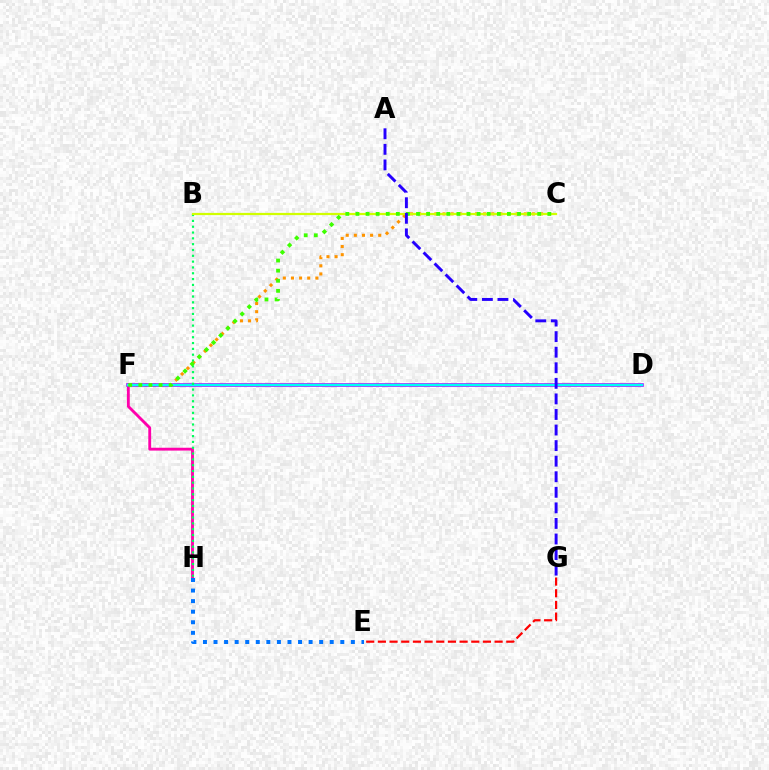{('C', 'F'): [{'color': '#ff9400', 'line_style': 'dotted', 'thickness': 2.21}, {'color': '#3dff00', 'line_style': 'dotted', 'thickness': 2.74}], ('F', 'H'): [{'color': '#ff00ac', 'line_style': 'solid', 'thickness': 2.05}], ('E', 'H'): [{'color': '#0074ff', 'line_style': 'dotted', 'thickness': 2.87}], ('D', 'F'): [{'color': '#b900ff', 'line_style': 'solid', 'thickness': 2.59}, {'color': '#00fff6', 'line_style': 'solid', 'thickness': 1.75}], ('B', 'H'): [{'color': '#00ff5c', 'line_style': 'dotted', 'thickness': 1.58}], ('B', 'C'): [{'color': '#d1ff00', 'line_style': 'solid', 'thickness': 1.6}], ('A', 'G'): [{'color': '#2500ff', 'line_style': 'dashed', 'thickness': 2.11}], ('E', 'G'): [{'color': '#ff0000', 'line_style': 'dashed', 'thickness': 1.59}]}